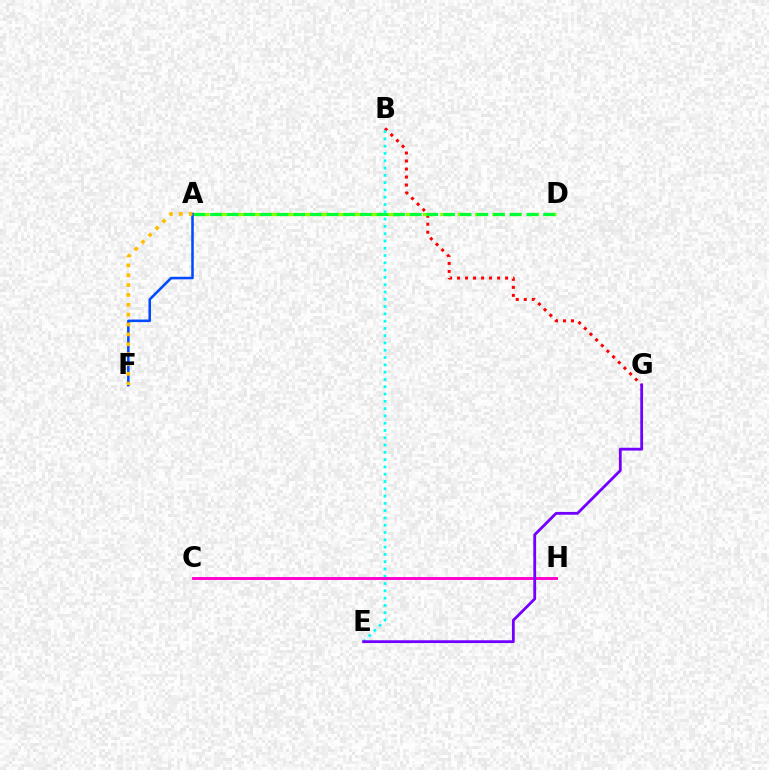{('B', 'G'): [{'color': '#ff0000', 'line_style': 'dotted', 'thickness': 2.18}], ('B', 'E'): [{'color': '#00fff6', 'line_style': 'dotted', 'thickness': 1.98}], ('C', 'H'): [{'color': '#ff00cf', 'line_style': 'solid', 'thickness': 2.1}], ('A', 'D'): [{'color': '#84ff00', 'line_style': 'dashed', 'thickness': 2.36}, {'color': '#00ff39', 'line_style': 'dashed', 'thickness': 2.26}], ('A', 'F'): [{'color': '#004bff', 'line_style': 'solid', 'thickness': 1.84}, {'color': '#ffbd00', 'line_style': 'dotted', 'thickness': 2.68}], ('E', 'G'): [{'color': '#7200ff', 'line_style': 'solid', 'thickness': 2.02}]}